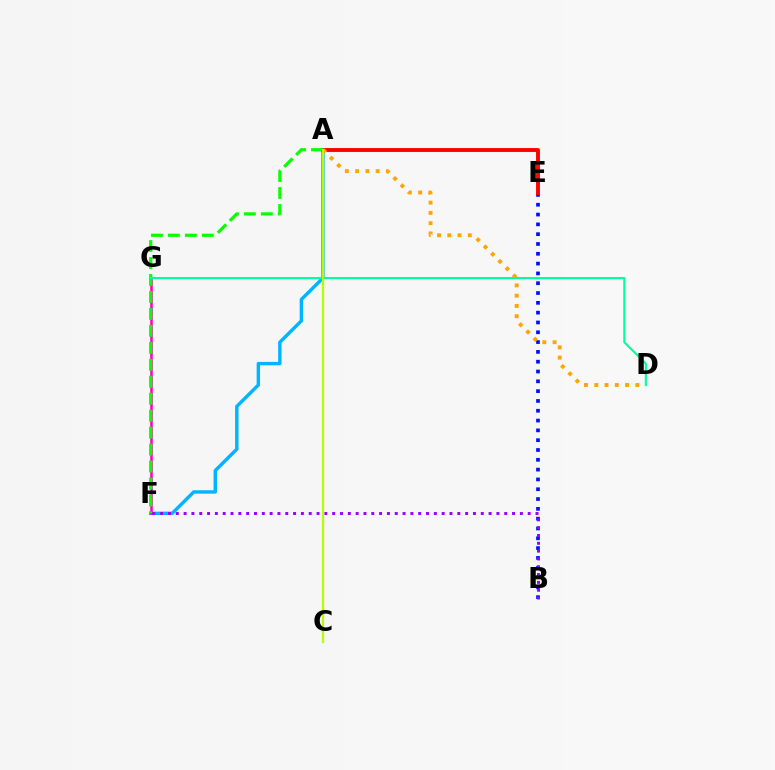{('A', 'F'): [{'color': '#00b5ff', 'line_style': 'solid', 'thickness': 2.46}, {'color': '#08ff00', 'line_style': 'dashed', 'thickness': 2.3}], ('B', 'E'): [{'color': '#0010ff', 'line_style': 'dotted', 'thickness': 2.67}], ('F', 'G'): [{'color': '#ff00bd', 'line_style': 'solid', 'thickness': 1.83}], ('A', 'E'): [{'color': '#ff0000', 'line_style': 'solid', 'thickness': 2.8}], ('A', 'D'): [{'color': '#ffa500', 'line_style': 'dotted', 'thickness': 2.79}], ('B', 'F'): [{'color': '#9b00ff', 'line_style': 'dotted', 'thickness': 2.12}], ('D', 'G'): [{'color': '#00ff9d', 'line_style': 'solid', 'thickness': 1.52}], ('A', 'C'): [{'color': '#b3ff00', 'line_style': 'solid', 'thickness': 1.63}]}